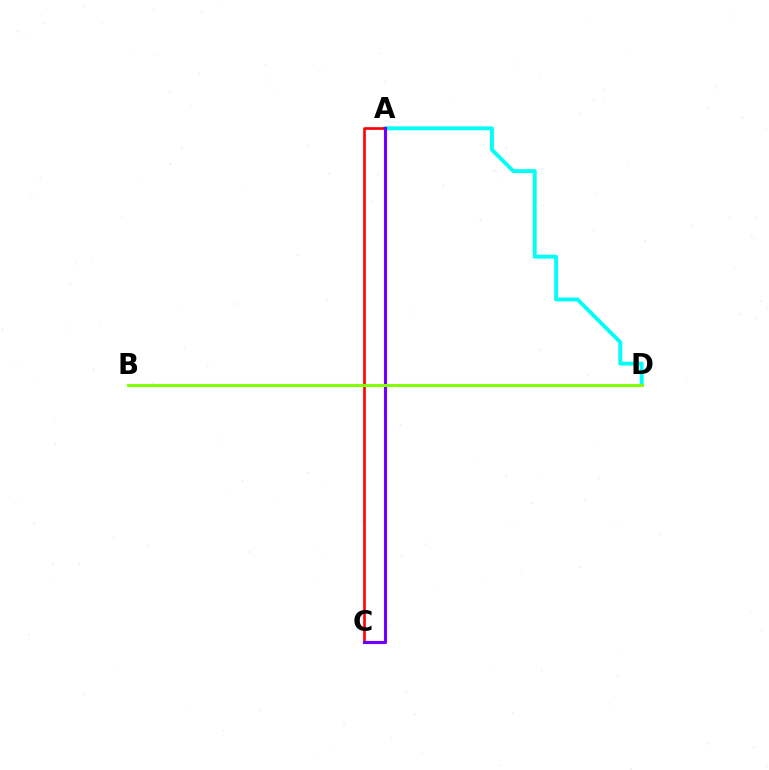{('A', 'D'): [{'color': '#00fff6', 'line_style': 'solid', 'thickness': 2.81}], ('A', 'C'): [{'color': '#ff0000', 'line_style': 'solid', 'thickness': 1.91}, {'color': '#7200ff', 'line_style': 'solid', 'thickness': 2.24}], ('B', 'D'): [{'color': '#84ff00', 'line_style': 'solid', 'thickness': 2.2}]}